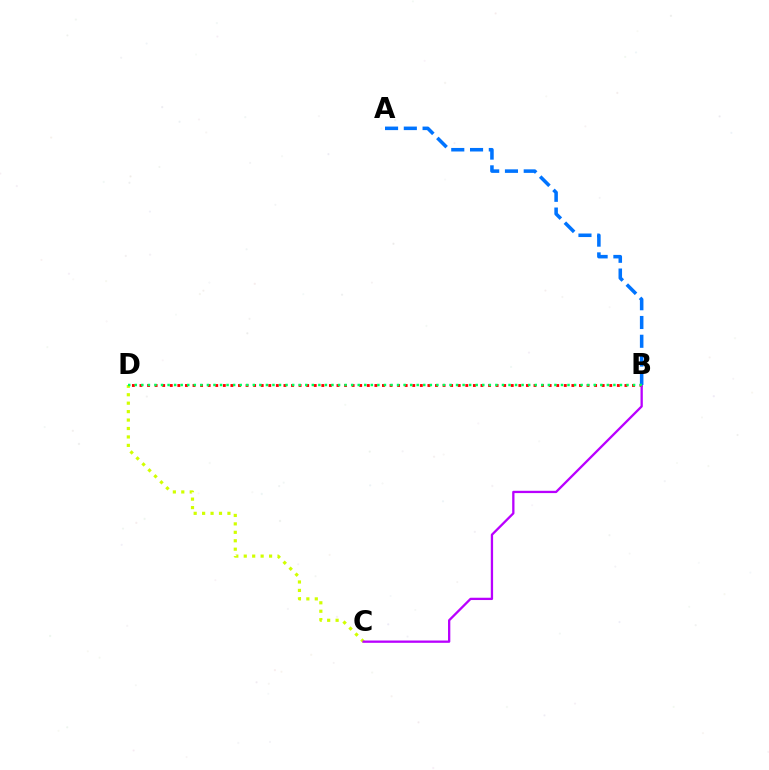{('B', 'D'): [{'color': '#ff0000', 'line_style': 'dotted', 'thickness': 2.06}, {'color': '#00ff5c', 'line_style': 'dotted', 'thickness': 1.78}], ('C', 'D'): [{'color': '#d1ff00', 'line_style': 'dotted', 'thickness': 2.29}], ('B', 'C'): [{'color': '#b900ff', 'line_style': 'solid', 'thickness': 1.66}], ('A', 'B'): [{'color': '#0074ff', 'line_style': 'dashed', 'thickness': 2.55}]}